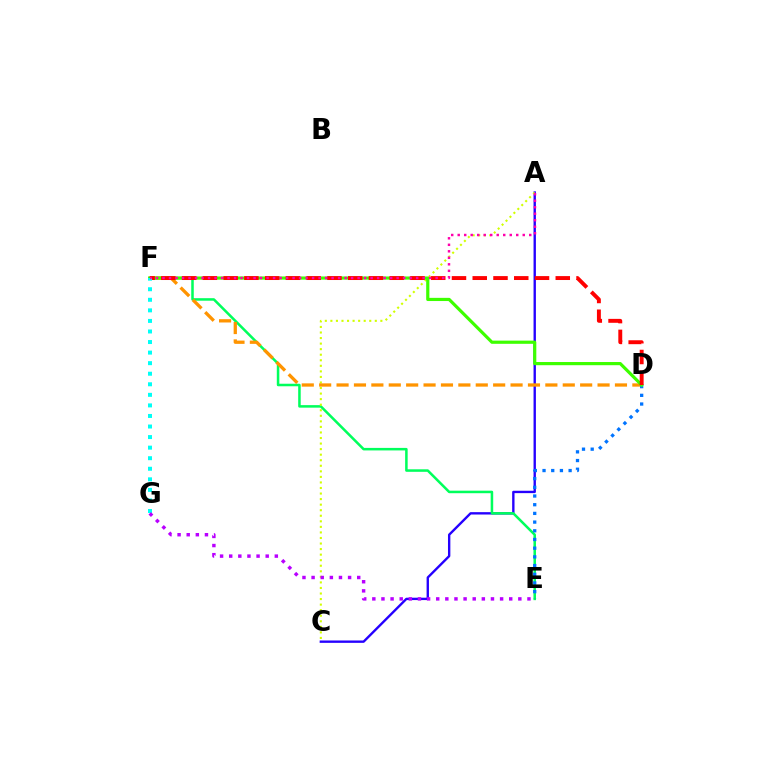{('A', 'C'): [{'color': '#2500ff', 'line_style': 'solid', 'thickness': 1.71}, {'color': '#d1ff00', 'line_style': 'dotted', 'thickness': 1.51}], ('E', 'F'): [{'color': '#00ff5c', 'line_style': 'solid', 'thickness': 1.82}], ('D', 'F'): [{'color': '#ff9400', 'line_style': 'dashed', 'thickness': 2.36}, {'color': '#3dff00', 'line_style': 'solid', 'thickness': 2.29}, {'color': '#ff0000', 'line_style': 'dashed', 'thickness': 2.82}], ('D', 'E'): [{'color': '#0074ff', 'line_style': 'dotted', 'thickness': 2.36}], ('F', 'G'): [{'color': '#00fff6', 'line_style': 'dotted', 'thickness': 2.87}], ('A', 'F'): [{'color': '#ff00ac', 'line_style': 'dotted', 'thickness': 1.77}], ('E', 'G'): [{'color': '#b900ff', 'line_style': 'dotted', 'thickness': 2.48}]}